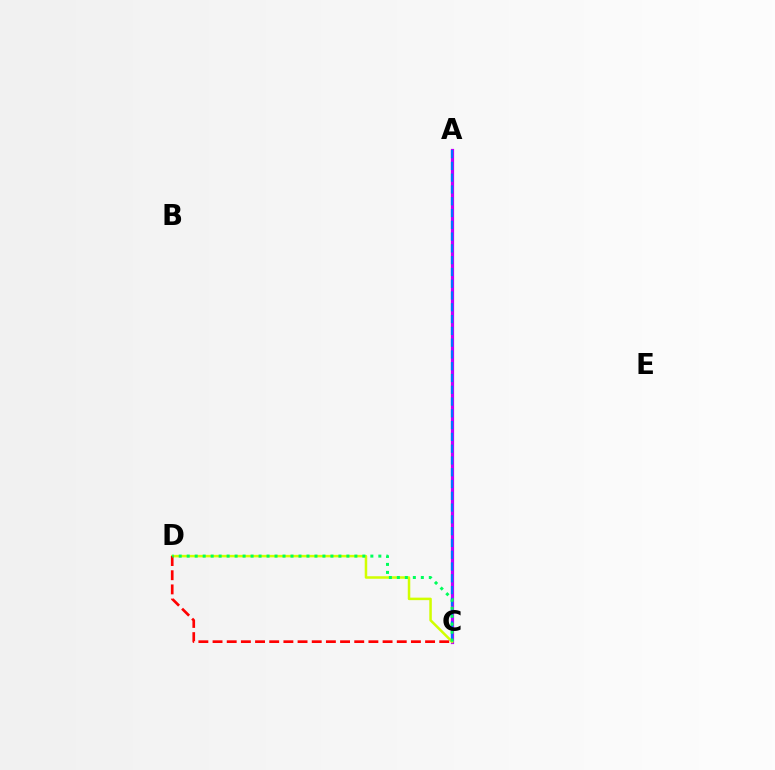{('A', 'C'): [{'color': '#b900ff', 'line_style': 'solid', 'thickness': 2.31}, {'color': '#0074ff', 'line_style': 'dashed', 'thickness': 1.6}], ('C', 'D'): [{'color': '#d1ff00', 'line_style': 'solid', 'thickness': 1.81}, {'color': '#ff0000', 'line_style': 'dashed', 'thickness': 1.92}, {'color': '#00ff5c', 'line_style': 'dotted', 'thickness': 2.17}]}